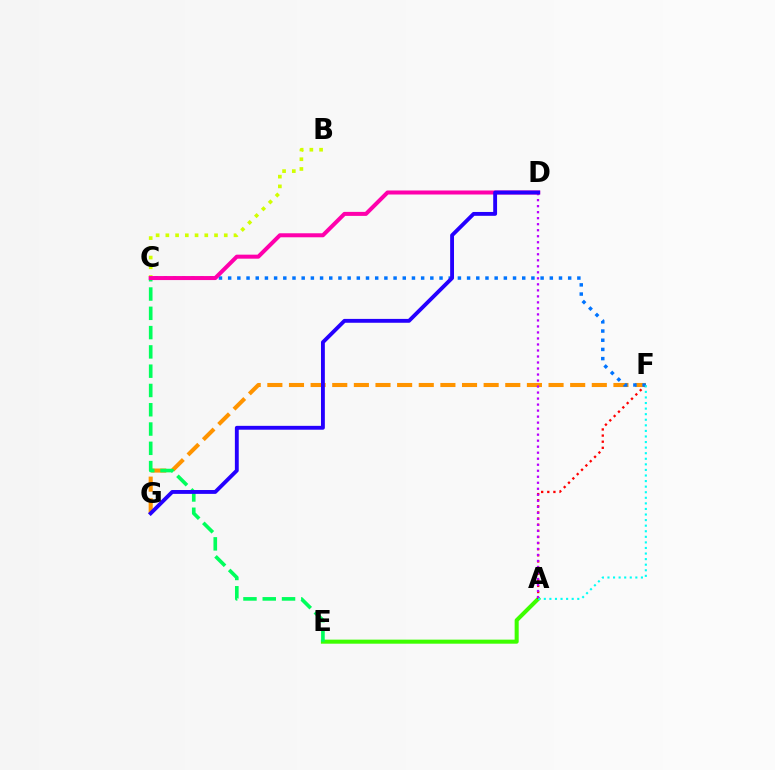{('A', 'E'): [{'color': '#3dff00', 'line_style': 'solid', 'thickness': 2.91}], ('F', 'G'): [{'color': '#ff9400', 'line_style': 'dashed', 'thickness': 2.94}], ('A', 'F'): [{'color': '#ff0000', 'line_style': 'dotted', 'thickness': 1.66}, {'color': '#00fff6', 'line_style': 'dotted', 'thickness': 1.51}], ('C', 'E'): [{'color': '#00ff5c', 'line_style': 'dashed', 'thickness': 2.62}], ('B', 'C'): [{'color': '#d1ff00', 'line_style': 'dotted', 'thickness': 2.64}], ('A', 'D'): [{'color': '#b900ff', 'line_style': 'dotted', 'thickness': 1.63}], ('C', 'F'): [{'color': '#0074ff', 'line_style': 'dotted', 'thickness': 2.5}], ('C', 'D'): [{'color': '#ff00ac', 'line_style': 'solid', 'thickness': 2.89}], ('D', 'G'): [{'color': '#2500ff', 'line_style': 'solid', 'thickness': 2.78}]}